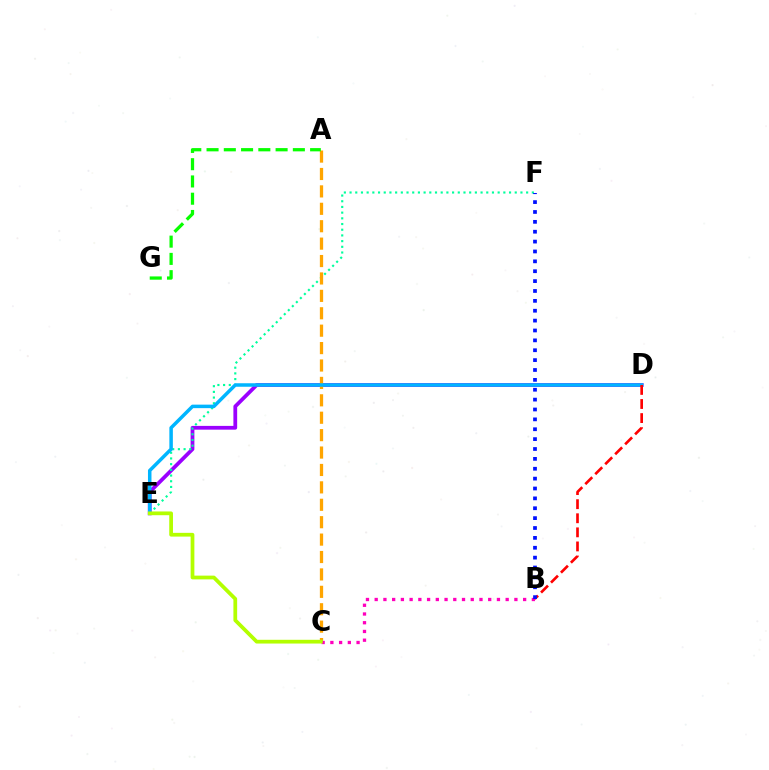{('D', 'E'): [{'color': '#9b00ff', 'line_style': 'solid', 'thickness': 2.71}, {'color': '#00b5ff', 'line_style': 'solid', 'thickness': 2.53}], ('E', 'F'): [{'color': '#00ff9d', 'line_style': 'dotted', 'thickness': 1.55}], ('A', 'C'): [{'color': '#ffa500', 'line_style': 'dashed', 'thickness': 2.37}], ('B', 'C'): [{'color': '#ff00bd', 'line_style': 'dotted', 'thickness': 2.37}], ('B', 'D'): [{'color': '#ff0000', 'line_style': 'dashed', 'thickness': 1.91}], ('C', 'E'): [{'color': '#b3ff00', 'line_style': 'solid', 'thickness': 2.7}], ('B', 'F'): [{'color': '#0010ff', 'line_style': 'dotted', 'thickness': 2.68}], ('A', 'G'): [{'color': '#08ff00', 'line_style': 'dashed', 'thickness': 2.34}]}